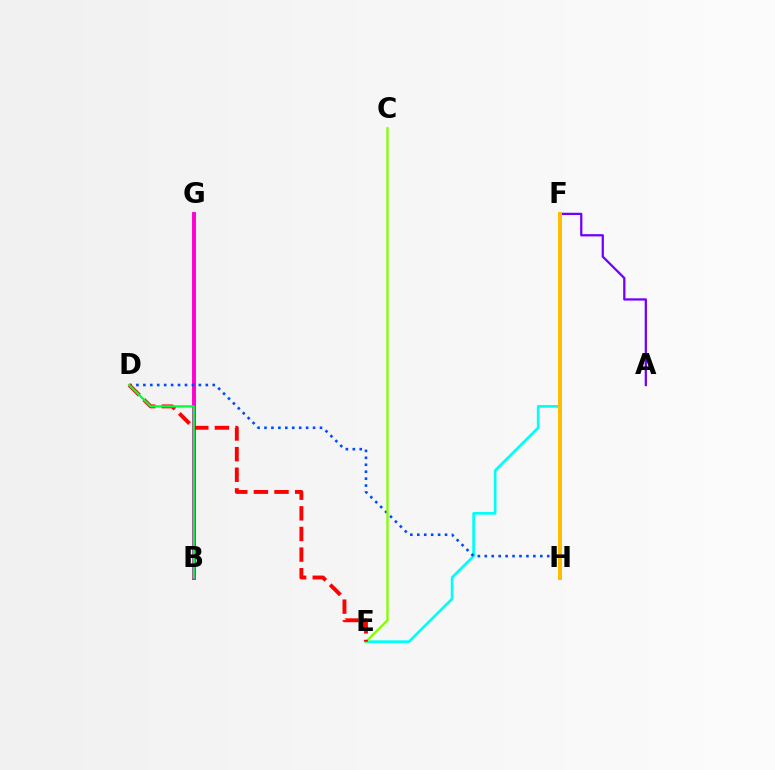{('B', 'G'): [{'color': '#ff00cf', 'line_style': 'solid', 'thickness': 2.81}], ('E', 'F'): [{'color': '#00fff6', 'line_style': 'solid', 'thickness': 1.93}], ('A', 'F'): [{'color': '#7200ff', 'line_style': 'solid', 'thickness': 1.63}], ('D', 'H'): [{'color': '#004bff', 'line_style': 'dotted', 'thickness': 1.89}], ('F', 'H'): [{'color': '#ffbd00', 'line_style': 'solid', 'thickness': 2.89}], ('C', 'E'): [{'color': '#84ff00', 'line_style': 'solid', 'thickness': 1.68}], ('D', 'E'): [{'color': '#ff0000', 'line_style': 'dashed', 'thickness': 2.8}], ('B', 'D'): [{'color': '#00ff39', 'line_style': 'solid', 'thickness': 1.63}]}